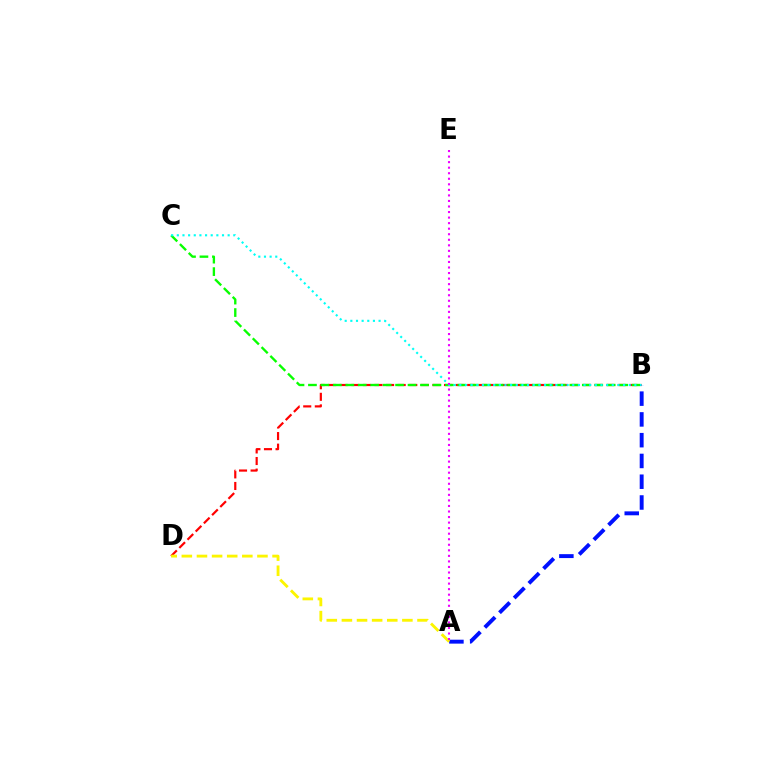{('B', 'D'): [{'color': '#ff0000', 'line_style': 'dashed', 'thickness': 1.57}], ('B', 'C'): [{'color': '#08ff00', 'line_style': 'dashed', 'thickness': 1.69}, {'color': '#00fff6', 'line_style': 'dotted', 'thickness': 1.53}], ('A', 'B'): [{'color': '#0010ff', 'line_style': 'dashed', 'thickness': 2.82}], ('A', 'D'): [{'color': '#fcf500', 'line_style': 'dashed', 'thickness': 2.05}], ('A', 'E'): [{'color': '#ee00ff', 'line_style': 'dotted', 'thickness': 1.51}]}